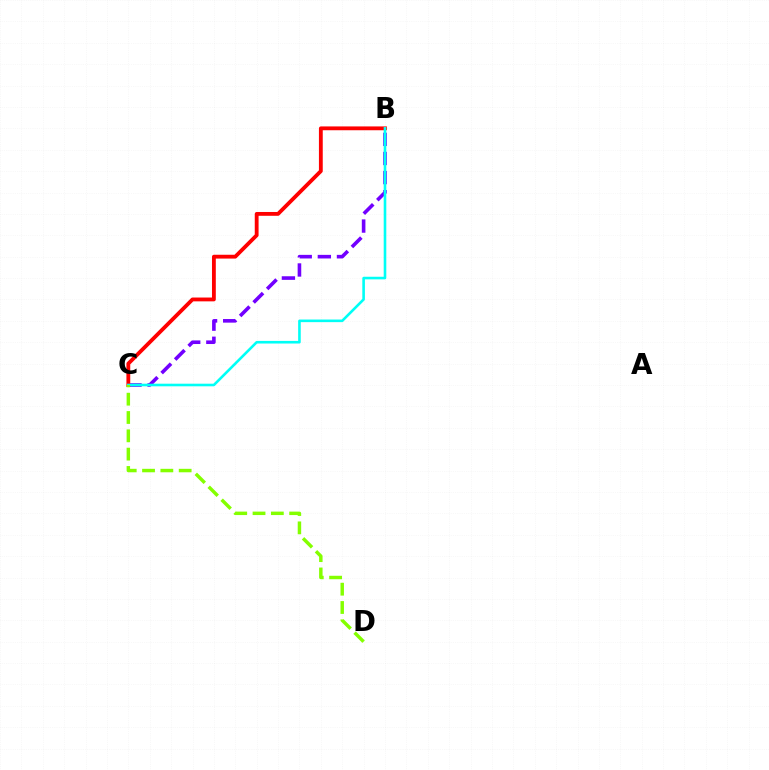{('B', 'C'): [{'color': '#7200ff', 'line_style': 'dashed', 'thickness': 2.6}, {'color': '#ff0000', 'line_style': 'solid', 'thickness': 2.75}, {'color': '#00fff6', 'line_style': 'solid', 'thickness': 1.88}], ('C', 'D'): [{'color': '#84ff00', 'line_style': 'dashed', 'thickness': 2.49}]}